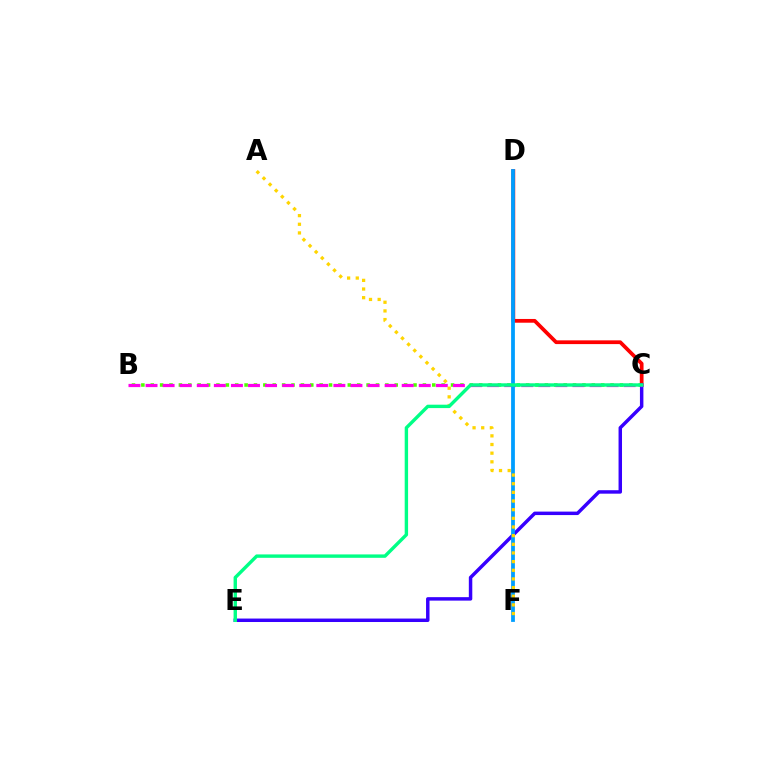{('C', 'D'): [{'color': '#ff0000', 'line_style': 'solid', 'thickness': 2.7}], ('B', 'C'): [{'color': '#4fff00', 'line_style': 'dotted', 'thickness': 2.55}, {'color': '#ff00ed', 'line_style': 'dashed', 'thickness': 2.32}], ('C', 'E'): [{'color': '#3700ff', 'line_style': 'solid', 'thickness': 2.49}, {'color': '#00ff86', 'line_style': 'solid', 'thickness': 2.45}], ('D', 'F'): [{'color': '#009eff', 'line_style': 'solid', 'thickness': 2.72}], ('A', 'F'): [{'color': '#ffd500', 'line_style': 'dotted', 'thickness': 2.35}]}